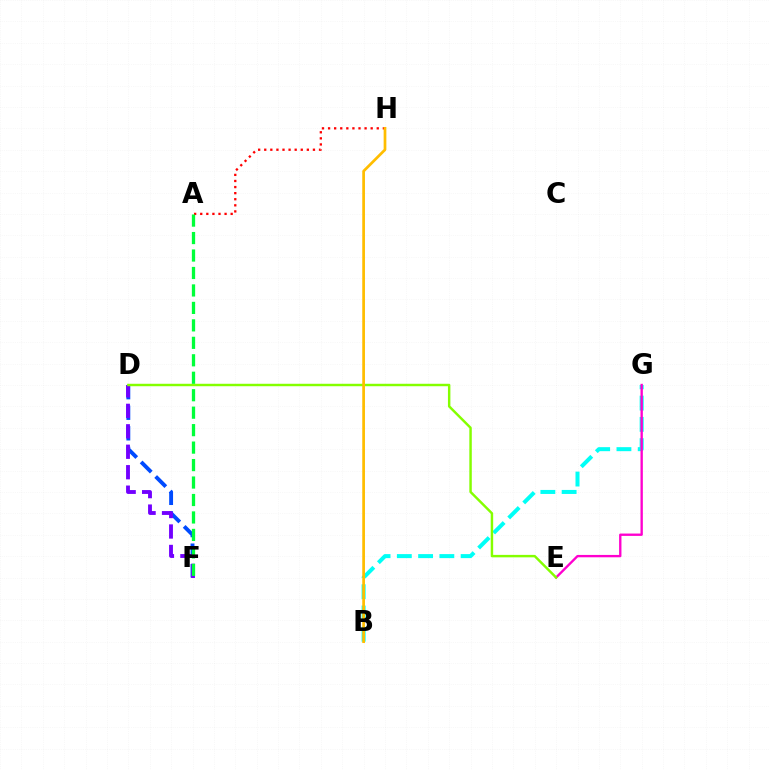{('B', 'G'): [{'color': '#00fff6', 'line_style': 'dashed', 'thickness': 2.89}], ('E', 'G'): [{'color': '#ff00cf', 'line_style': 'solid', 'thickness': 1.69}], ('D', 'F'): [{'color': '#004bff', 'line_style': 'dashed', 'thickness': 2.79}, {'color': '#7200ff', 'line_style': 'dashed', 'thickness': 2.78}], ('A', 'H'): [{'color': '#ff0000', 'line_style': 'dotted', 'thickness': 1.65}], ('D', 'E'): [{'color': '#84ff00', 'line_style': 'solid', 'thickness': 1.76}], ('A', 'F'): [{'color': '#00ff39', 'line_style': 'dashed', 'thickness': 2.37}], ('B', 'H'): [{'color': '#ffbd00', 'line_style': 'solid', 'thickness': 1.96}]}